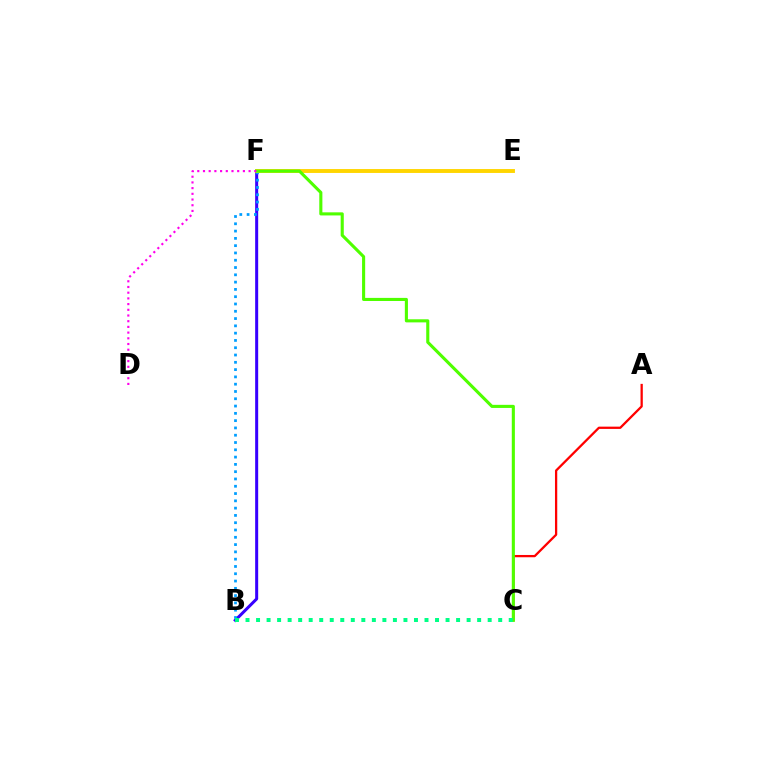{('A', 'C'): [{'color': '#ff0000', 'line_style': 'solid', 'thickness': 1.64}], ('B', 'F'): [{'color': '#3700ff', 'line_style': 'solid', 'thickness': 2.17}, {'color': '#009eff', 'line_style': 'dotted', 'thickness': 1.98}], ('E', 'F'): [{'color': '#ffd500', 'line_style': 'solid', 'thickness': 2.8}], ('C', 'F'): [{'color': '#4fff00', 'line_style': 'solid', 'thickness': 2.23}], ('B', 'C'): [{'color': '#00ff86', 'line_style': 'dotted', 'thickness': 2.86}], ('D', 'F'): [{'color': '#ff00ed', 'line_style': 'dotted', 'thickness': 1.55}]}